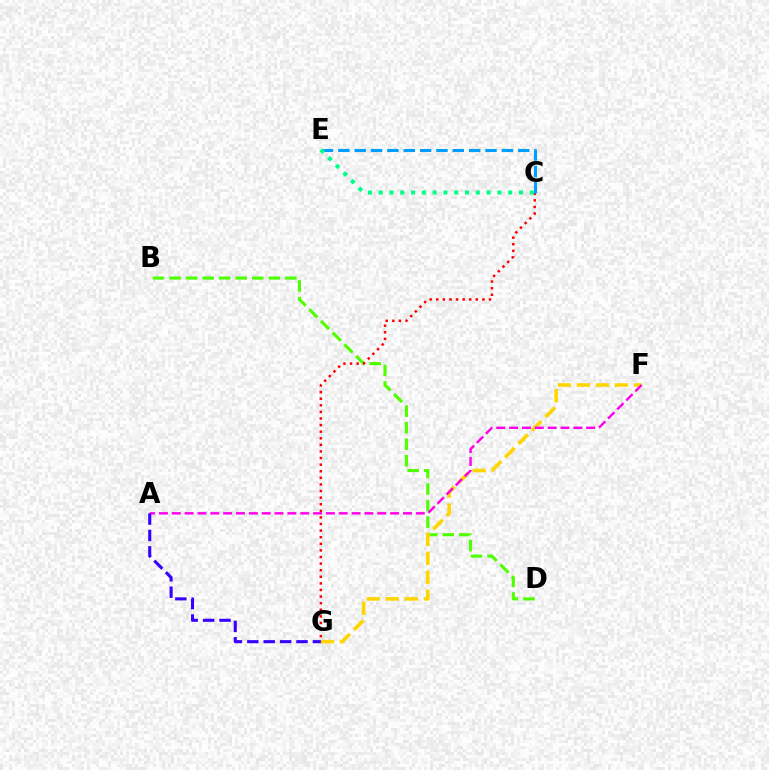{('B', 'D'): [{'color': '#4fff00', 'line_style': 'dashed', 'thickness': 2.25}], ('F', 'G'): [{'color': '#ffd500', 'line_style': 'dashed', 'thickness': 2.58}], ('A', 'F'): [{'color': '#ff00ed', 'line_style': 'dashed', 'thickness': 1.74}], ('C', 'G'): [{'color': '#ff0000', 'line_style': 'dotted', 'thickness': 1.79}], ('C', 'E'): [{'color': '#009eff', 'line_style': 'dashed', 'thickness': 2.22}, {'color': '#00ff86', 'line_style': 'dotted', 'thickness': 2.93}], ('A', 'G'): [{'color': '#3700ff', 'line_style': 'dashed', 'thickness': 2.23}]}